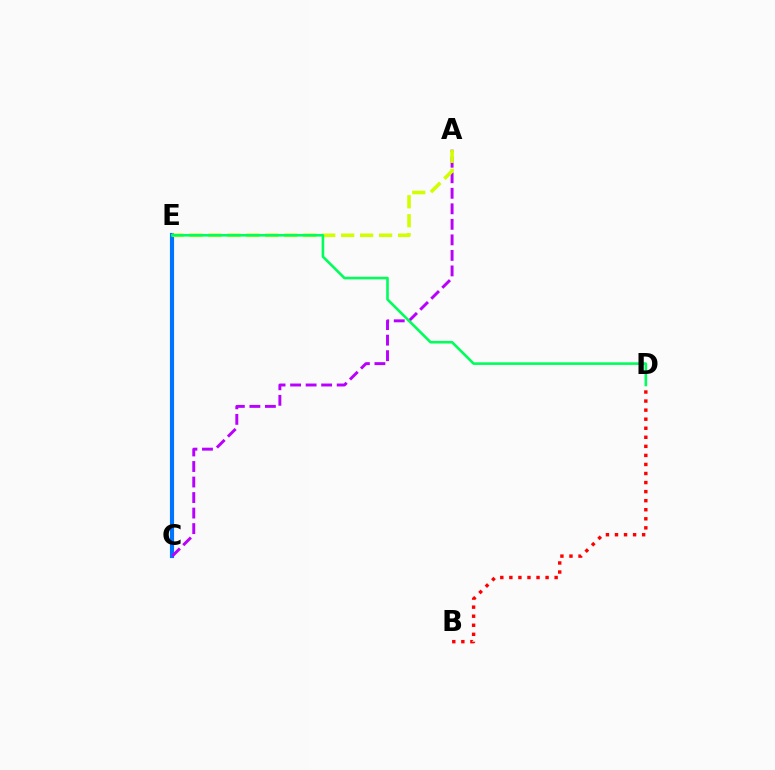{('B', 'D'): [{'color': '#ff0000', 'line_style': 'dotted', 'thickness': 2.46}], ('C', 'E'): [{'color': '#0074ff', 'line_style': 'solid', 'thickness': 2.98}], ('A', 'C'): [{'color': '#b900ff', 'line_style': 'dashed', 'thickness': 2.11}], ('A', 'E'): [{'color': '#d1ff00', 'line_style': 'dashed', 'thickness': 2.58}], ('D', 'E'): [{'color': '#00ff5c', 'line_style': 'solid', 'thickness': 1.89}]}